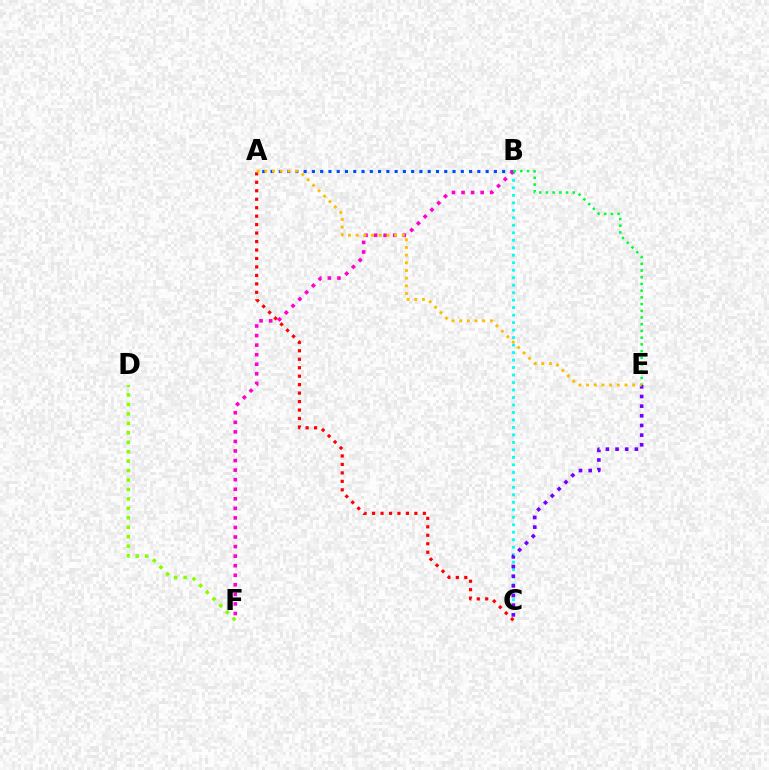{('A', 'B'): [{'color': '#004bff', 'line_style': 'dotted', 'thickness': 2.25}], ('D', 'F'): [{'color': '#84ff00', 'line_style': 'dotted', 'thickness': 2.57}], ('B', 'C'): [{'color': '#00fff6', 'line_style': 'dotted', 'thickness': 2.03}], ('B', 'F'): [{'color': '#ff00cf', 'line_style': 'dotted', 'thickness': 2.6}], ('B', 'E'): [{'color': '#00ff39', 'line_style': 'dotted', 'thickness': 1.82}], ('C', 'E'): [{'color': '#7200ff', 'line_style': 'dotted', 'thickness': 2.62}], ('A', 'C'): [{'color': '#ff0000', 'line_style': 'dotted', 'thickness': 2.3}], ('A', 'E'): [{'color': '#ffbd00', 'line_style': 'dotted', 'thickness': 2.09}]}